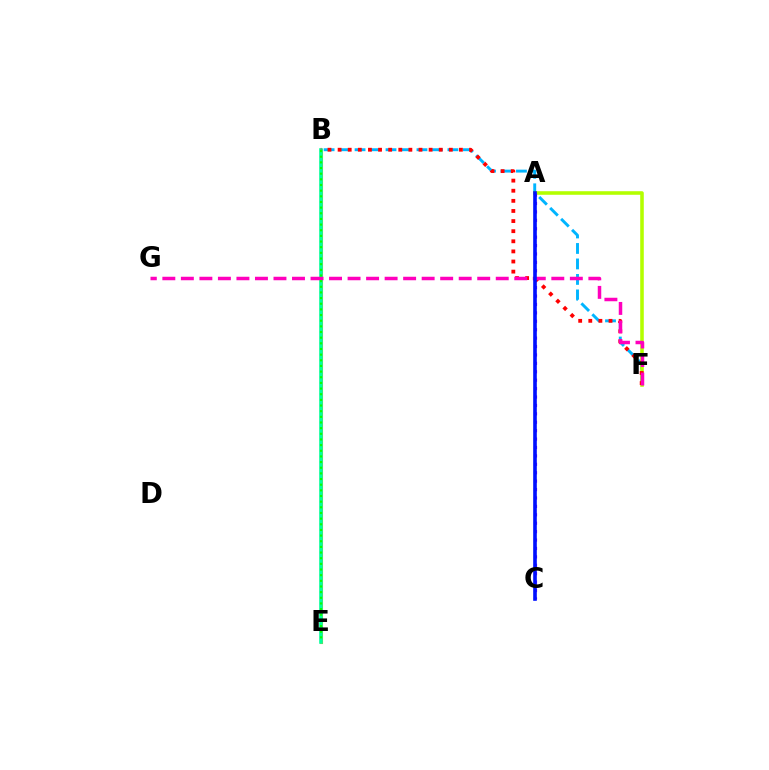{('B', 'F'): [{'color': '#00b5ff', 'line_style': 'dashed', 'thickness': 2.1}, {'color': '#ff0000', 'line_style': 'dotted', 'thickness': 2.75}], ('A', 'F'): [{'color': '#b3ff00', 'line_style': 'solid', 'thickness': 2.57}], ('A', 'C'): [{'color': '#9b00ff', 'line_style': 'dotted', 'thickness': 2.29}, {'color': '#0010ff', 'line_style': 'solid', 'thickness': 2.61}], ('B', 'E'): [{'color': '#ffa500', 'line_style': 'solid', 'thickness': 2.23}, {'color': '#00ff9d', 'line_style': 'solid', 'thickness': 2.58}, {'color': '#08ff00', 'line_style': 'dotted', 'thickness': 1.54}], ('F', 'G'): [{'color': '#ff00bd', 'line_style': 'dashed', 'thickness': 2.52}]}